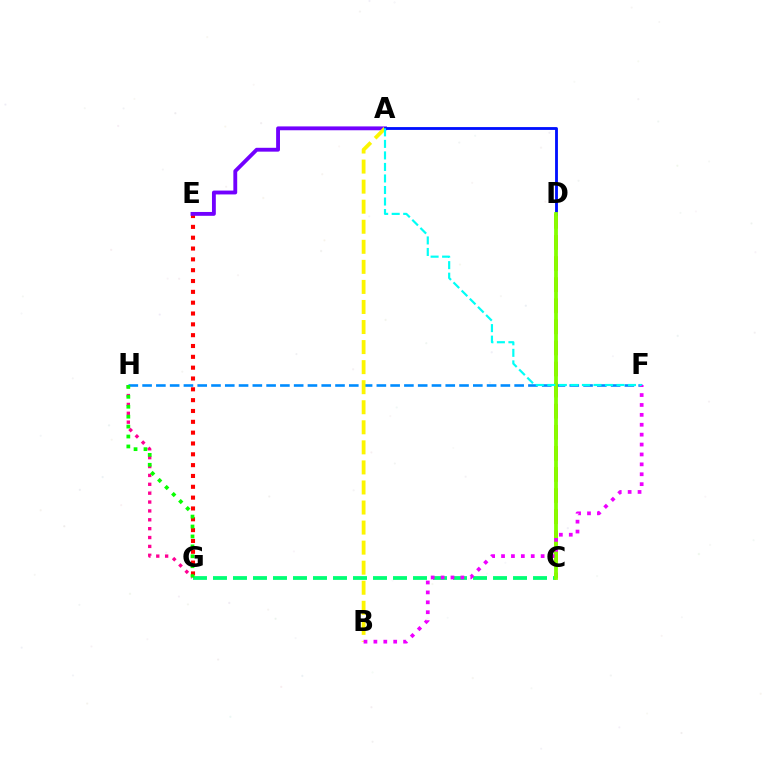{('C', 'D'): [{'color': '#ff7c00', 'line_style': 'dashed', 'thickness': 2.87}, {'color': '#84ff00', 'line_style': 'solid', 'thickness': 2.73}], ('G', 'H'): [{'color': '#ff0094', 'line_style': 'dotted', 'thickness': 2.41}, {'color': '#08ff00', 'line_style': 'dotted', 'thickness': 2.7}], ('C', 'G'): [{'color': '#00ff74', 'line_style': 'dashed', 'thickness': 2.72}], ('E', 'G'): [{'color': '#ff0000', 'line_style': 'dotted', 'thickness': 2.94}], ('F', 'H'): [{'color': '#008cff', 'line_style': 'dashed', 'thickness': 1.87}], ('A', 'E'): [{'color': '#7200ff', 'line_style': 'solid', 'thickness': 2.77}], ('A', 'B'): [{'color': '#fcf500', 'line_style': 'dashed', 'thickness': 2.72}], ('A', 'D'): [{'color': '#0010ff', 'line_style': 'solid', 'thickness': 2.04}], ('B', 'F'): [{'color': '#ee00ff', 'line_style': 'dotted', 'thickness': 2.69}], ('A', 'F'): [{'color': '#00fff6', 'line_style': 'dashed', 'thickness': 1.57}]}